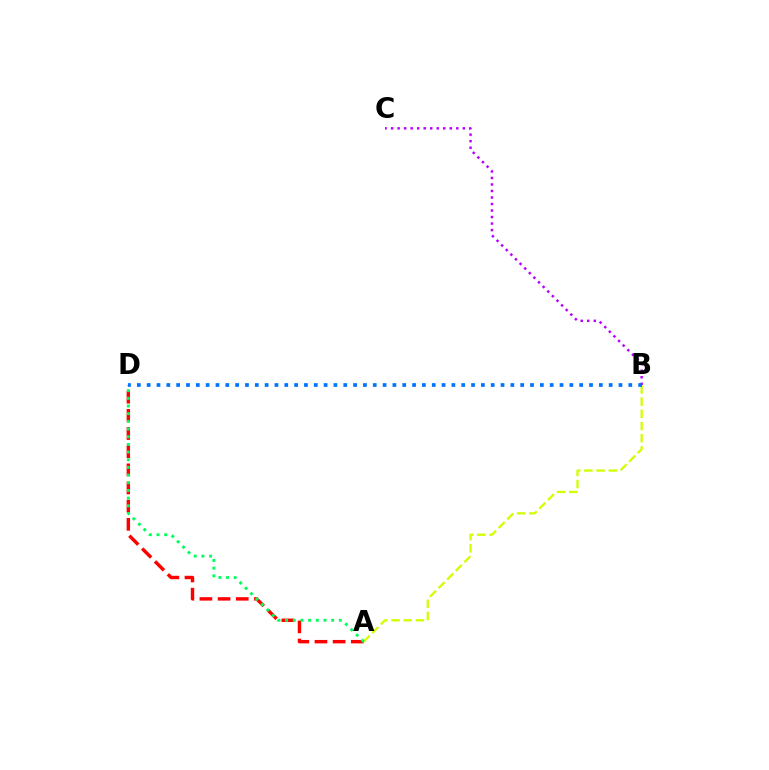{('A', 'B'): [{'color': '#d1ff00', 'line_style': 'dashed', 'thickness': 1.66}], ('A', 'D'): [{'color': '#ff0000', 'line_style': 'dashed', 'thickness': 2.47}, {'color': '#00ff5c', 'line_style': 'dotted', 'thickness': 2.09}], ('B', 'C'): [{'color': '#b900ff', 'line_style': 'dotted', 'thickness': 1.77}], ('B', 'D'): [{'color': '#0074ff', 'line_style': 'dotted', 'thickness': 2.67}]}